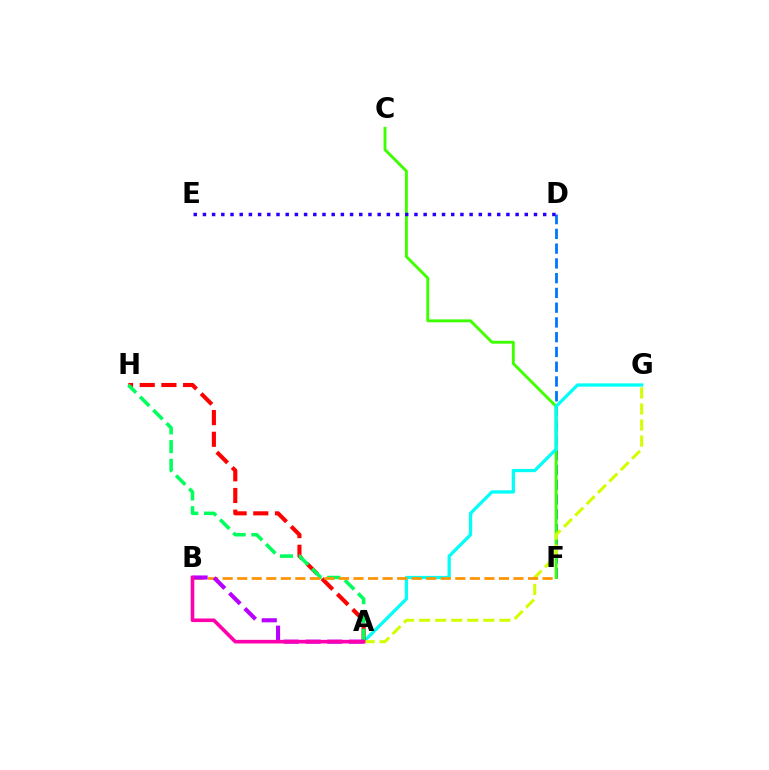{('D', 'F'): [{'color': '#0074ff', 'line_style': 'dashed', 'thickness': 2.01}], ('C', 'F'): [{'color': '#3dff00', 'line_style': 'solid', 'thickness': 2.09}], ('D', 'E'): [{'color': '#2500ff', 'line_style': 'dotted', 'thickness': 2.5}], ('A', 'G'): [{'color': '#00fff6', 'line_style': 'solid', 'thickness': 2.34}, {'color': '#d1ff00', 'line_style': 'dashed', 'thickness': 2.18}], ('A', 'H'): [{'color': '#ff0000', 'line_style': 'dashed', 'thickness': 2.95}, {'color': '#00ff5c', 'line_style': 'dashed', 'thickness': 2.54}], ('B', 'F'): [{'color': '#ff9400', 'line_style': 'dashed', 'thickness': 1.98}], ('A', 'B'): [{'color': '#b900ff', 'line_style': 'dashed', 'thickness': 2.95}, {'color': '#ff00ac', 'line_style': 'solid', 'thickness': 2.6}]}